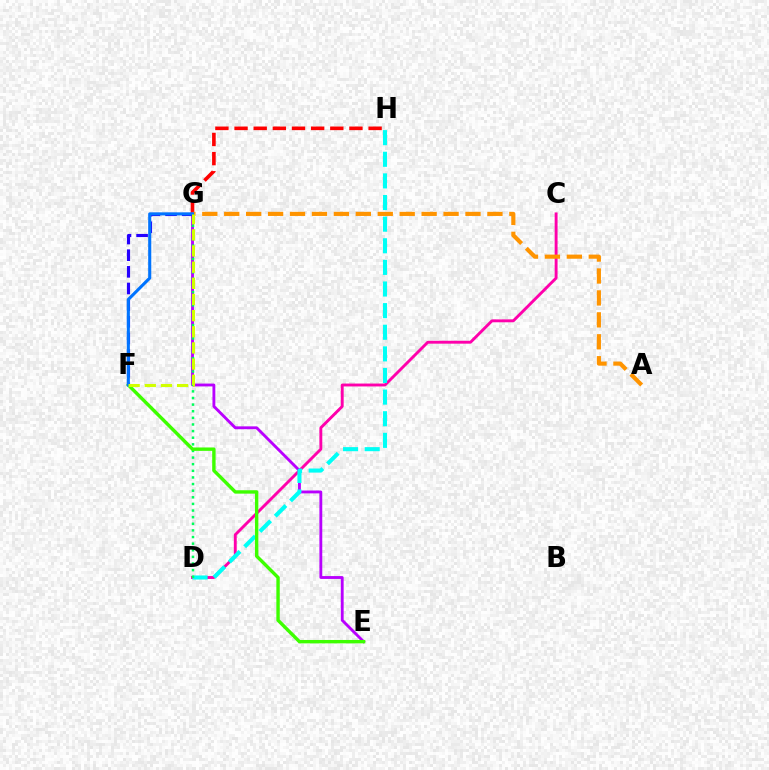{('C', 'D'): [{'color': '#ff00ac', 'line_style': 'solid', 'thickness': 2.08}], ('G', 'H'): [{'color': '#ff0000', 'line_style': 'dashed', 'thickness': 2.6}], ('E', 'G'): [{'color': '#b900ff', 'line_style': 'solid', 'thickness': 2.05}], ('A', 'G'): [{'color': '#ff9400', 'line_style': 'dashed', 'thickness': 2.98}], ('D', 'H'): [{'color': '#00fff6', 'line_style': 'dashed', 'thickness': 2.94}], ('F', 'G'): [{'color': '#2500ff', 'line_style': 'dashed', 'thickness': 2.26}, {'color': '#0074ff', 'line_style': 'solid', 'thickness': 2.22}, {'color': '#d1ff00', 'line_style': 'dashed', 'thickness': 2.19}], ('D', 'G'): [{'color': '#00ff5c', 'line_style': 'dotted', 'thickness': 1.8}], ('E', 'F'): [{'color': '#3dff00', 'line_style': 'solid', 'thickness': 2.44}]}